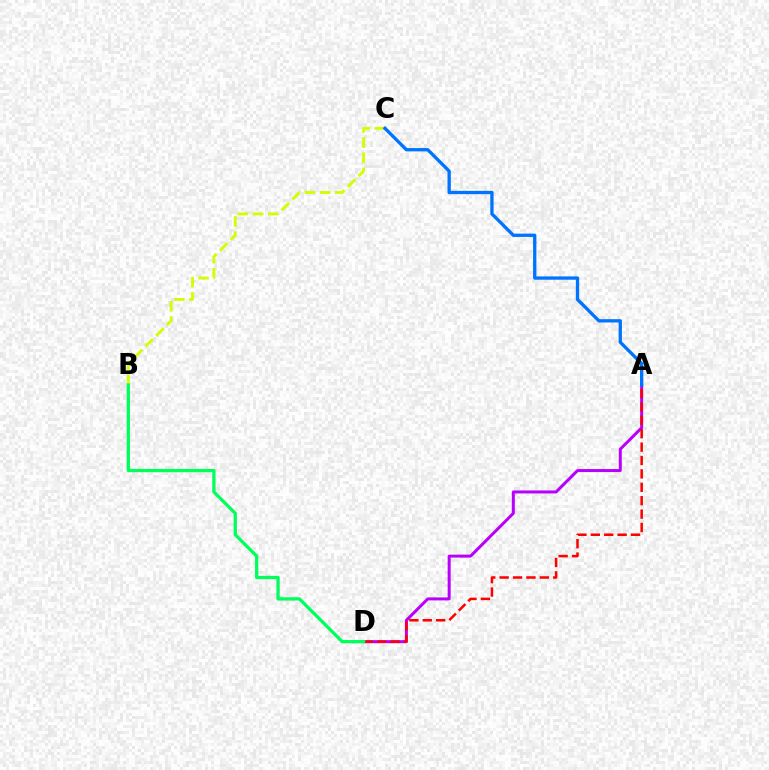{('A', 'D'): [{'color': '#b900ff', 'line_style': 'solid', 'thickness': 2.16}, {'color': '#ff0000', 'line_style': 'dashed', 'thickness': 1.82}], ('B', 'C'): [{'color': '#d1ff00', 'line_style': 'dashed', 'thickness': 2.06}], ('B', 'D'): [{'color': '#00ff5c', 'line_style': 'solid', 'thickness': 2.36}], ('A', 'C'): [{'color': '#0074ff', 'line_style': 'solid', 'thickness': 2.38}]}